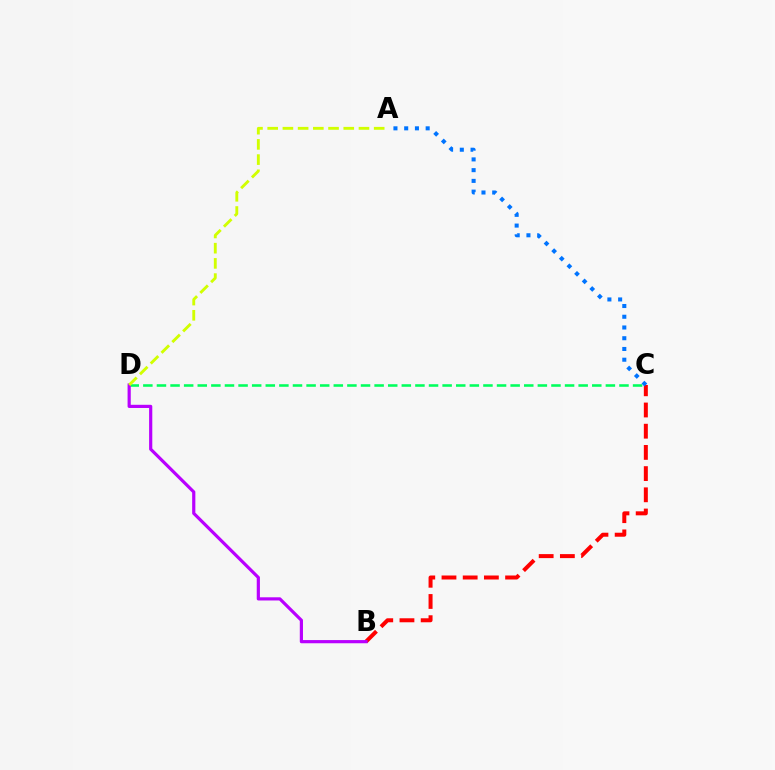{('C', 'D'): [{'color': '#00ff5c', 'line_style': 'dashed', 'thickness': 1.85}], ('B', 'C'): [{'color': '#ff0000', 'line_style': 'dashed', 'thickness': 2.88}], ('B', 'D'): [{'color': '#b900ff', 'line_style': 'solid', 'thickness': 2.29}], ('A', 'D'): [{'color': '#d1ff00', 'line_style': 'dashed', 'thickness': 2.07}], ('A', 'C'): [{'color': '#0074ff', 'line_style': 'dotted', 'thickness': 2.92}]}